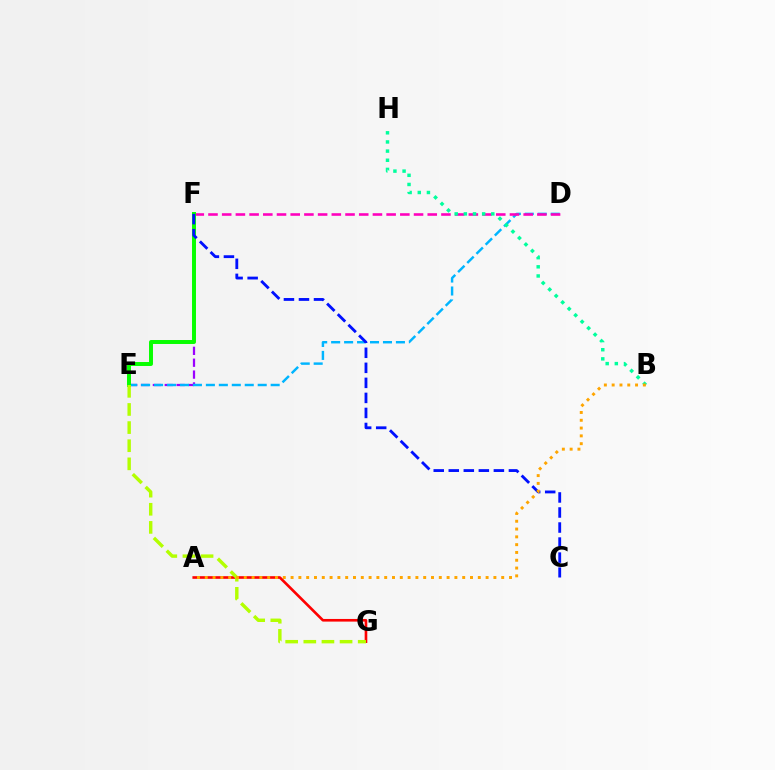{('E', 'F'): [{'color': '#9b00ff', 'line_style': 'dashed', 'thickness': 1.61}, {'color': '#08ff00', 'line_style': 'solid', 'thickness': 2.85}], ('D', 'E'): [{'color': '#00b5ff', 'line_style': 'dashed', 'thickness': 1.76}], ('A', 'G'): [{'color': '#ff0000', 'line_style': 'solid', 'thickness': 1.9}], ('D', 'F'): [{'color': '#ff00bd', 'line_style': 'dashed', 'thickness': 1.86}], ('B', 'H'): [{'color': '#00ff9d', 'line_style': 'dotted', 'thickness': 2.49}], ('E', 'G'): [{'color': '#b3ff00', 'line_style': 'dashed', 'thickness': 2.46}], ('C', 'F'): [{'color': '#0010ff', 'line_style': 'dashed', 'thickness': 2.04}], ('A', 'B'): [{'color': '#ffa500', 'line_style': 'dotted', 'thickness': 2.12}]}